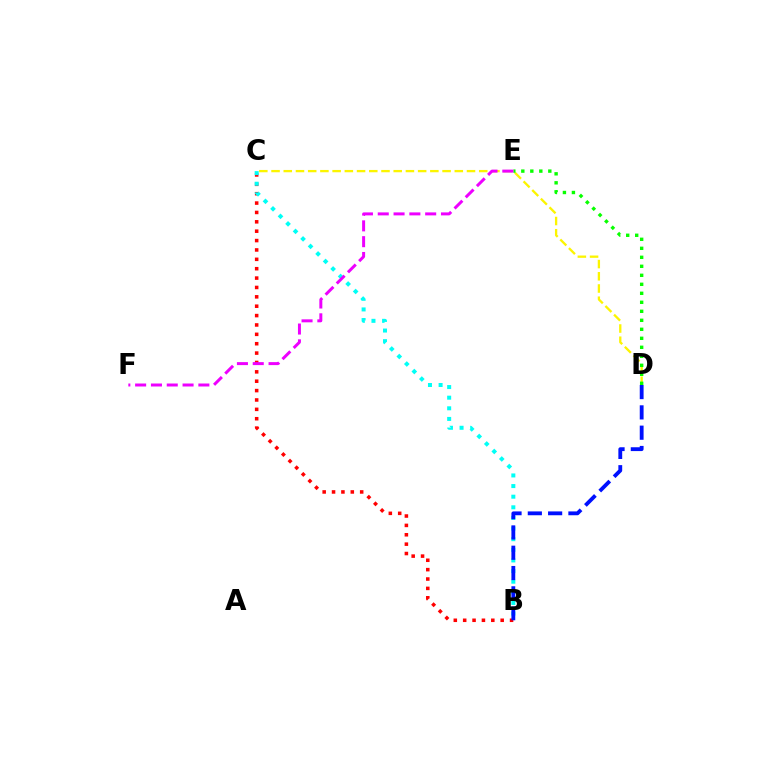{('C', 'D'): [{'color': '#fcf500', 'line_style': 'dashed', 'thickness': 1.66}], ('B', 'C'): [{'color': '#ff0000', 'line_style': 'dotted', 'thickness': 2.55}, {'color': '#00fff6', 'line_style': 'dotted', 'thickness': 2.89}], ('D', 'E'): [{'color': '#08ff00', 'line_style': 'dotted', 'thickness': 2.45}], ('B', 'D'): [{'color': '#0010ff', 'line_style': 'dashed', 'thickness': 2.76}], ('E', 'F'): [{'color': '#ee00ff', 'line_style': 'dashed', 'thickness': 2.15}]}